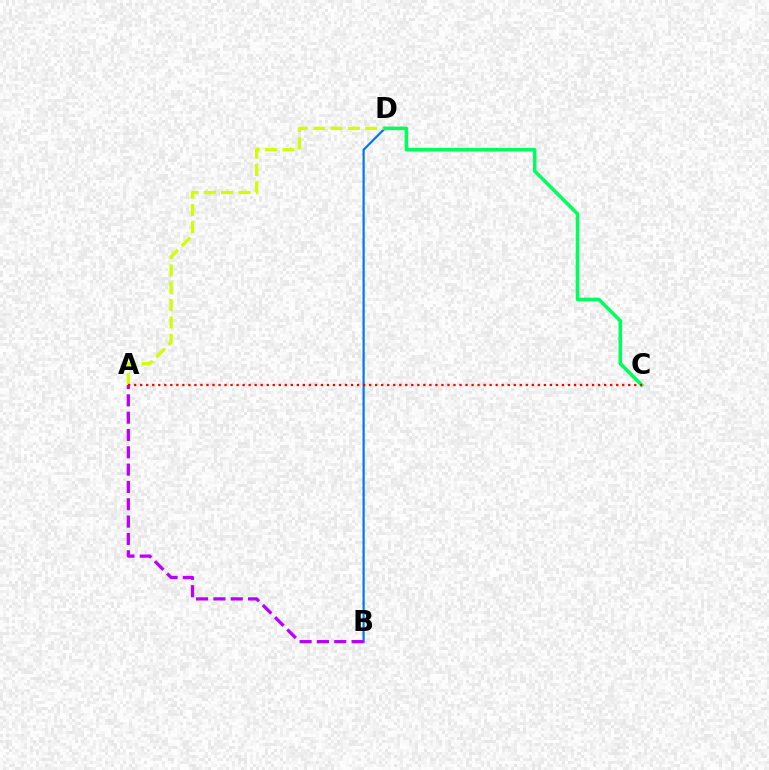{('B', 'D'): [{'color': '#0074ff', 'line_style': 'solid', 'thickness': 1.58}], ('A', 'D'): [{'color': '#d1ff00', 'line_style': 'dashed', 'thickness': 2.36}], ('C', 'D'): [{'color': '#00ff5c', 'line_style': 'solid', 'thickness': 2.55}], ('A', 'C'): [{'color': '#ff0000', 'line_style': 'dotted', 'thickness': 1.64}], ('A', 'B'): [{'color': '#b900ff', 'line_style': 'dashed', 'thickness': 2.35}]}